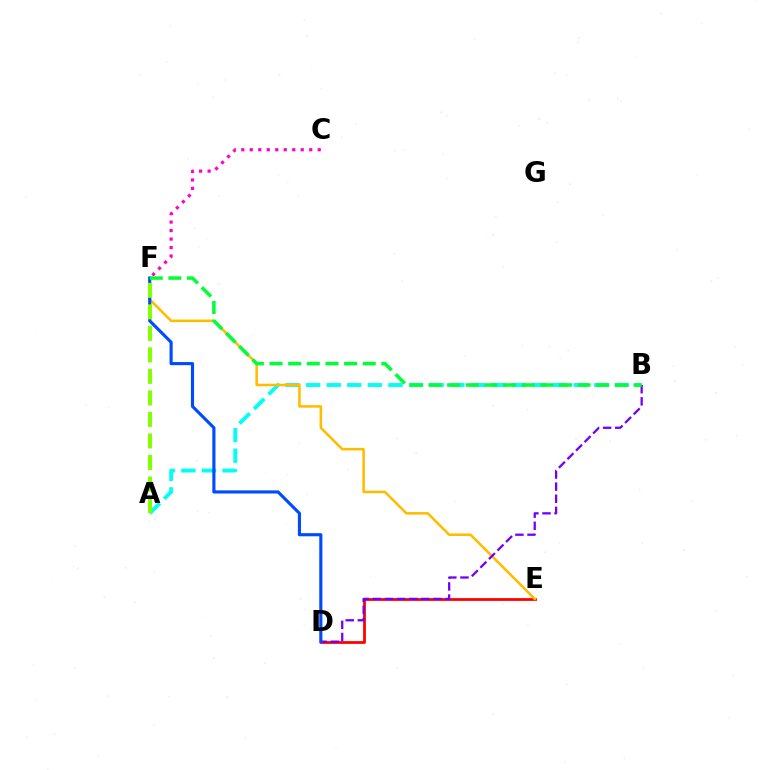{('D', 'E'): [{'color': '#ff0000', 'line_style': 'solid', 'thickness': 2.0}], ('C', 'F'): [{'color': '#ff00cf', 'line_style': 'dotted', 'thickness': 2.31}], ('A', 'B'): [{'color': '#00fff6', 'line_style': 'dashed', 'thickness': 2.8}], ('E', 'F'): [{'color': '#ffbd00', 'line_style': 'solid', 'thickness': 1.85}], ('B', 'D'): [{'color': '#7200ff', 'line_style': 'dashed', 'thickness': 1.65}], ('D', 'F'): [{'color': '#004bff', 'line_style': 'solid', 'thickness': 2.26}], ('A', 'F'): [{'color': '#84ff00', 'line_style': 'dashed', 'thickness': 2.92}], ('B', 'F'): [{'color': '#00ff39', 'line_style': 'dashed', 'thickness': 2.53}]}